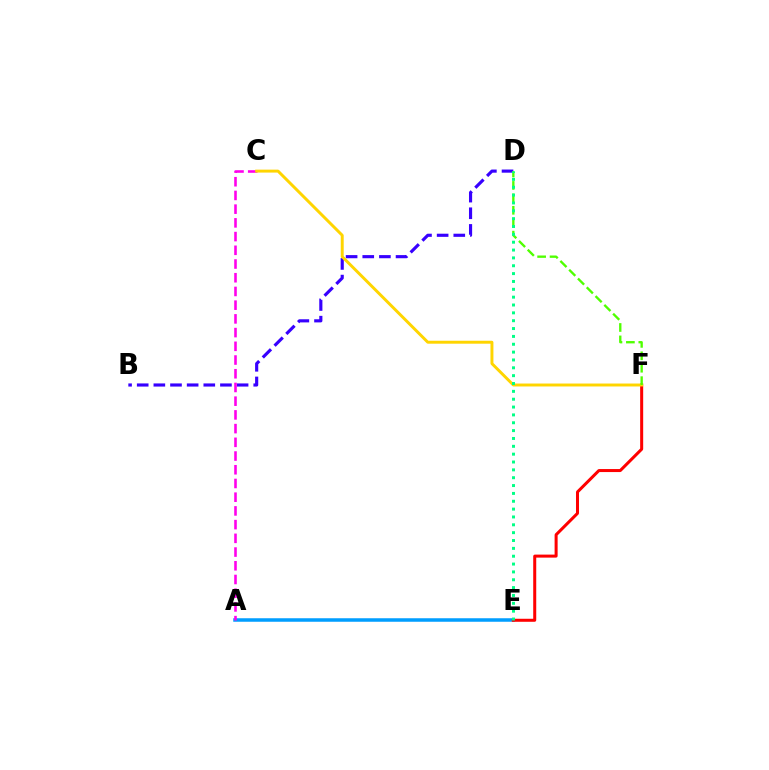{('A', 'E'): [{'color': '#009eff', 'line_style': 'solid', 'thickness': 2.53}], ('E', 'F'): [{'color': '#ff0000', 'line_style': 'solid', 'thickness': 2.17}], ('B', 'D'): [{'color': '#3700ff', 'line_style': 'dashed', 'thickness': 2.26}], ('A', 'C'): [{'color': '#ff00ed', 'line_style': 'dashed', 'thickness': 1.86}], ('C', 'F'): [{'color': '#ffd500', 'line_style': 'solid', 'thickness': 2.12}], ('D', 'F'): [{'color': '#4fff00', 'line_style': 'dashed', 'thickness': 1.69}], ('D', 'E'): [{'color': '#00ff86', 'line_style': 'dotted', 'thickness': 2.13}]}